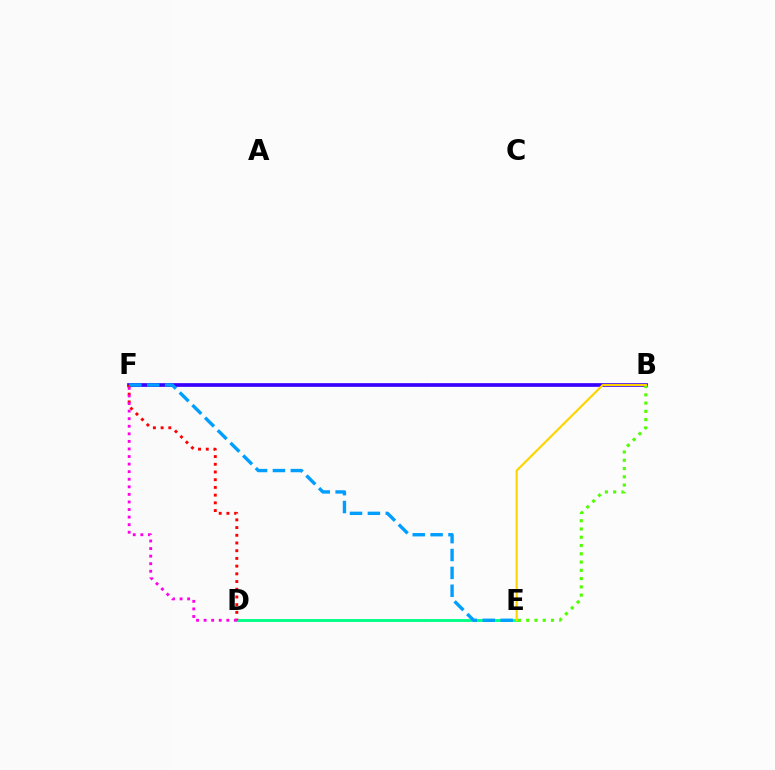{('D', 'E'): [{'color': '#00ff86', 'line_style': 'solid', 'thickness': 2.06}], ('B', 'F'): [{'color': '#3700ff', 'line_style': 'solid', 'thickness': 2.66}], ('D', 'F'): [{'color': '#ff0000', 'line_style': 'dotted', 'thickness': 2.1}, {'color': '#ff00ed', 'line_style': 'dotted', 'thickness': 2.06}], ('B', 'E'): [{'color': '#4fff00', 'line_style': 'dotted', 'thickness': 2.25}, {'color': '#ffd500', 'line_style': 'solid', 'thickness': 1.57}], ('E', 'F'): [{'color': '#009eff', 'line_style': 'dashed', 'thickness': 2.43}]}